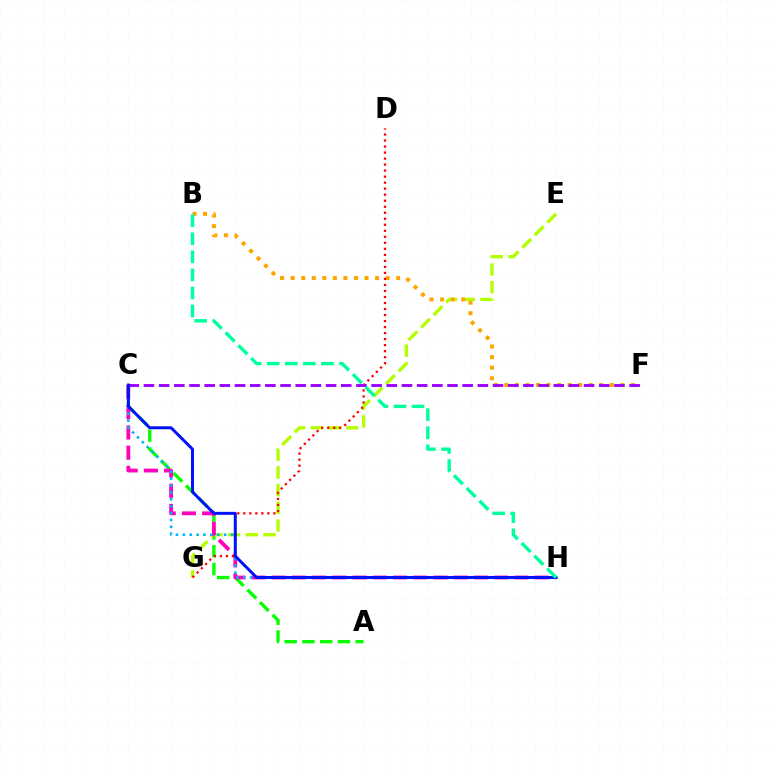{('A', 'C'): [{'color': '#08ff00', 'line_style': 'dashed', 'thickness': 2.41}], ('E', 'G'): [{'color': '#b3ff00', 'line_style': 'dashed', 'thickness': 2.41}], ('B', 'F'): [{'color': '#ffa500', 'line_style': 'dotted', 'thickness': 2.87}], ('C', 'H'): [{'color': '#ff00bd', 'line_style': 'dashed', 'thickness': 2.75}, {'color': '#00b5ff', 'line_style': 'dotted', 'thickness': 1.87}, {'color': '#0010ff', 'line_style': 'solid', 'thickness': 2.13}], ('D', 'G'): [{'color': '#ff0000', 'line_style': 'dotted', 'thickness': 1.64}], ('C', 'F'): [{'color': '#9b00ff', 'line_style': 'dashed', 'thickness': 2.06}], ('B', 'H'): [{'color': '#00ff9d', 'line_style': 'dashed', 'thickness': 2.45}]}